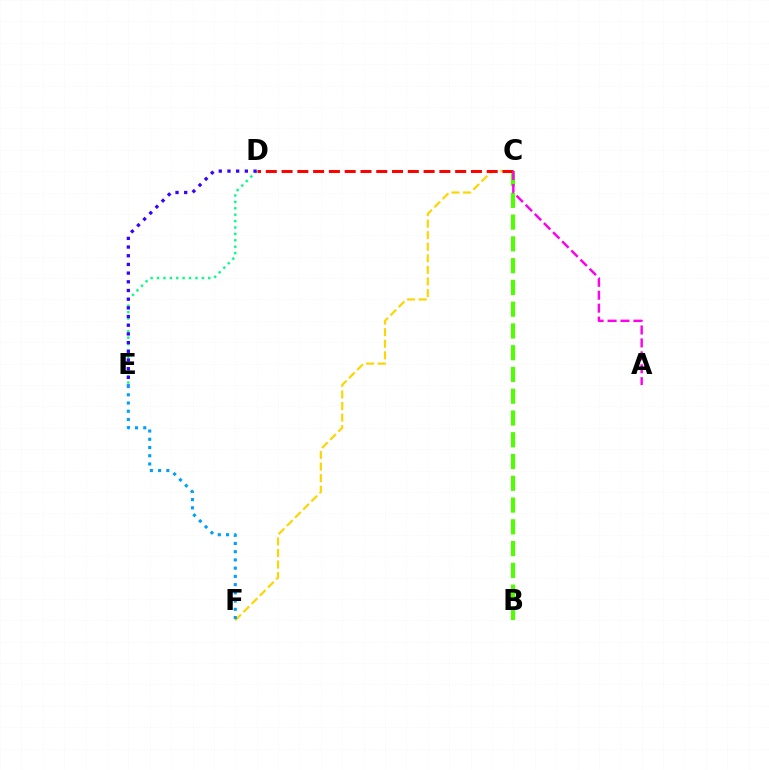{('C', 'F'): [{'color': '#ffd500', 'line_style': 'dashed', 'thickness': 1.57}], ('B', 'C'): [{'color': '#4fff00', 'line_style': 'dashed', 'thickness': 2.96}], ('D', 'E'): [{'color': '#00ff86', 'line_style': 'dotted', 'thickness': 1.74}, {'color': '#3700ff', 'line_style': 'dotted', 'thickness': 2.36}], ('C', 'D'): [{'color': '#ff0000', 'line_style': 'dashed', 'thickness': 2.14}], ('E', 'F'): [{'color': '#009eff', 'line_style': 'dotted', 'thickness': 2.24}], ('A', 'C'): [{'color': '#ff00ed', 'line_style': 'dashed', 'thickness': 1.76}]}